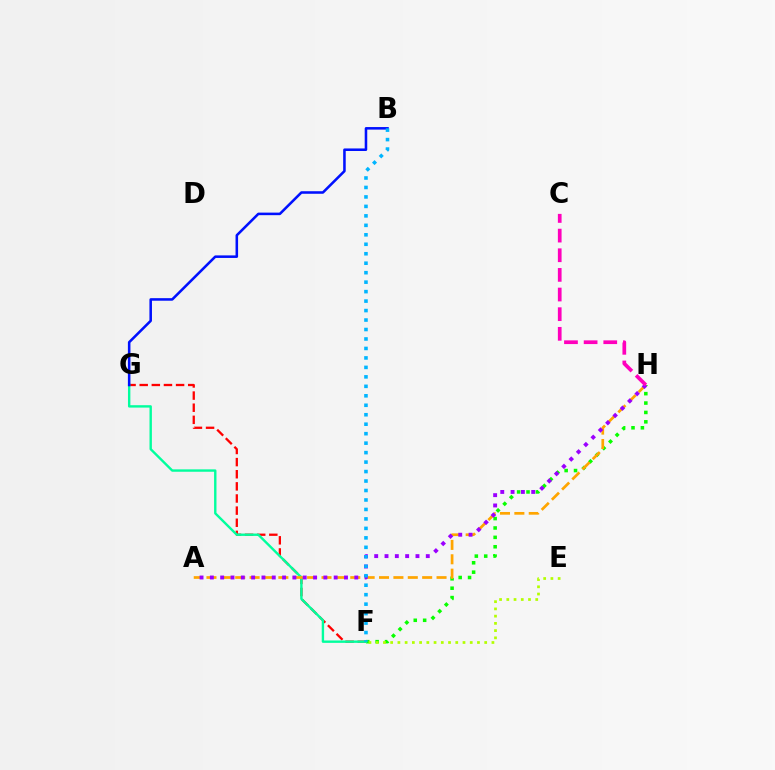{('F', 'H'): [{'color': '#08ff00', 'line_style': 'dotted', 'thickness': 2.55}], ('F', 'G'): [{'color': '#ff0000', 'line_style': 'dashed', 'thickness': 1.65}, {'color': '#00ff9d', 'line_style': 'solid', 'thickness': 1.72}], ('B', 'G'): [{'color': '#0010ff', 'line_style': 'solid', 'thickness': 1.84}], ('A', 'H'): [{'color': '#ffa500', 'line_style': 'dashed', 'thickness': 1.95}, {'color': '#9b00ff', 'line_style': 'dotted', 'thickness': 2.8}], ('E', 'F'): [{'color': '#b3ff00', 'line_style': 'dotted', 'thickness': 1.97}], ('B', 'F'): [{'color': '#00b5ff', 'line_style': 'dotted', 'thickness': 2.57}], ('C', 'H'): [{'color': '#ff00bd', 'line_style': 'dashed', 'thickness': 2.67}]}